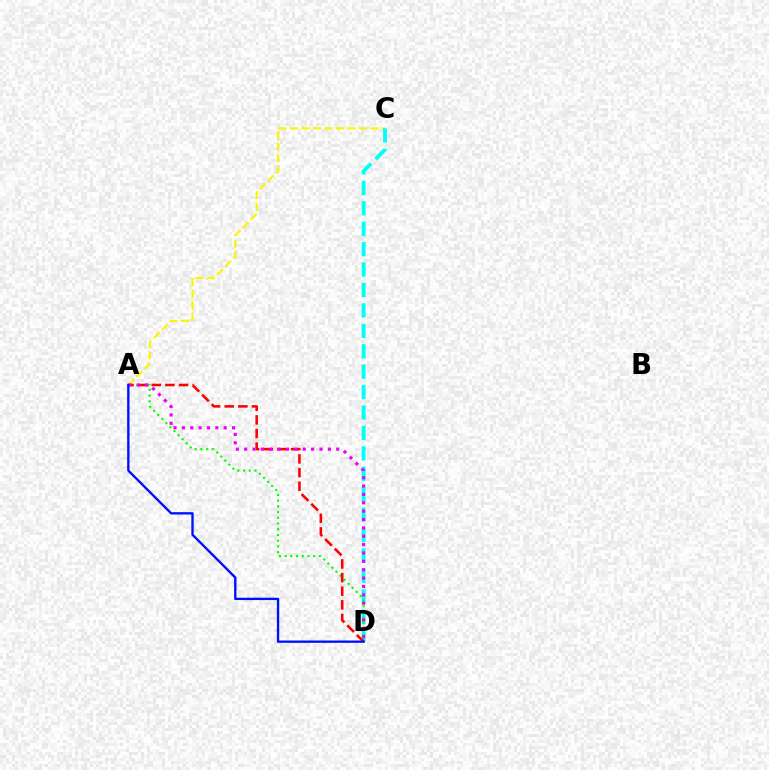{('A', 'C'): [{'color': '#fcf500', 'line_style': 'dashed', 'thickness': 1.56}], ('C', 'D'): [{'color': '#00fff6', 'line_style': 'dashed', 'thickness': 2.77}], ('A', 'D'): [{'color': '#08ff00', 'line_style': 'dotted', 'thickness': 1.56}, {'color': '#ff0000', 'line_style': 'dashed', 'thickness': 1.85}, {'color': '#ee00ff', 'line_style': 'dotted', 'thickness': 2.27}, {'color': '#0010ff', 'line_style': 'solid', 'thickness': 1.69}]}